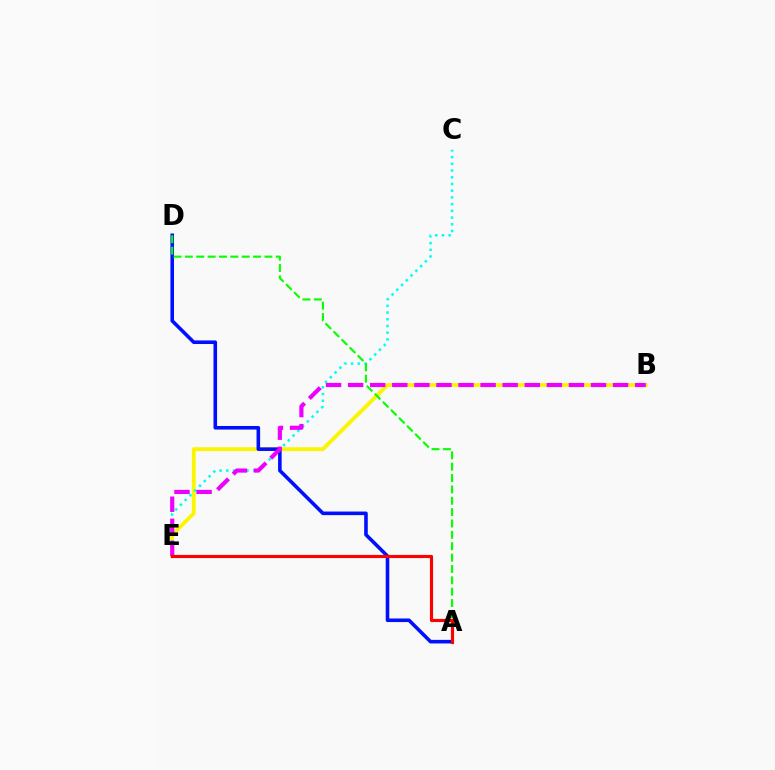{('B', 'E'): [{'color': '#fcf500', 'line_style': 'solid', 'thickness': 2.76}, {'color': '#ee00ff', 'line_style': 'dashed', 'thickness': 3.0}], ('C', 'E'): [{'color': '#00fff6', 'line_style': 'dotted', 'thickness': 1.83}], ('A', 'D'): [{'color': '#0010ff', 'line_style': 'solid', 'thickness': 2.58}, {'color': '#08ff00', 'line_style': 'dashed', 'thickness': 1.54}], ('A', 'E'): [{'color': '#ff0000', 'line_style': 'solid', 'thickness': 2.27}]}